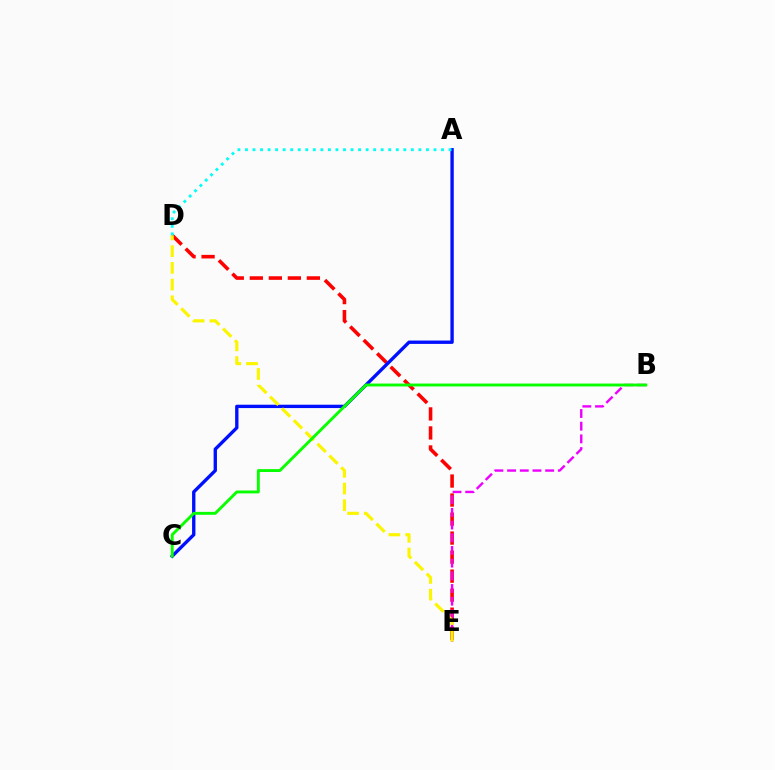{('D', 'E'): [{'color': '#ff0000', 'line_style': 'dashed', 'thickness': 2.58}, {'color': '#fcf500', 'line_style': 'dashed', 'thickness': 2.27}], ('B', 'E'): [{'color': '#ee00ff', 'line_style': 'dashed', 'thickness': 1.72}], ('A', 'C'): [{'color': '#0010ff', 'line_style': 'solid', 'thickness': 2.41}], ('B', 'C'): [{'color': '#08ff00', 'line_style': 'solid', 'thickness': 2.09}], ('A', 'D'): [{'color': '#00fff6', 'line_style': 'dotted', 'thickness': 2.05}]}